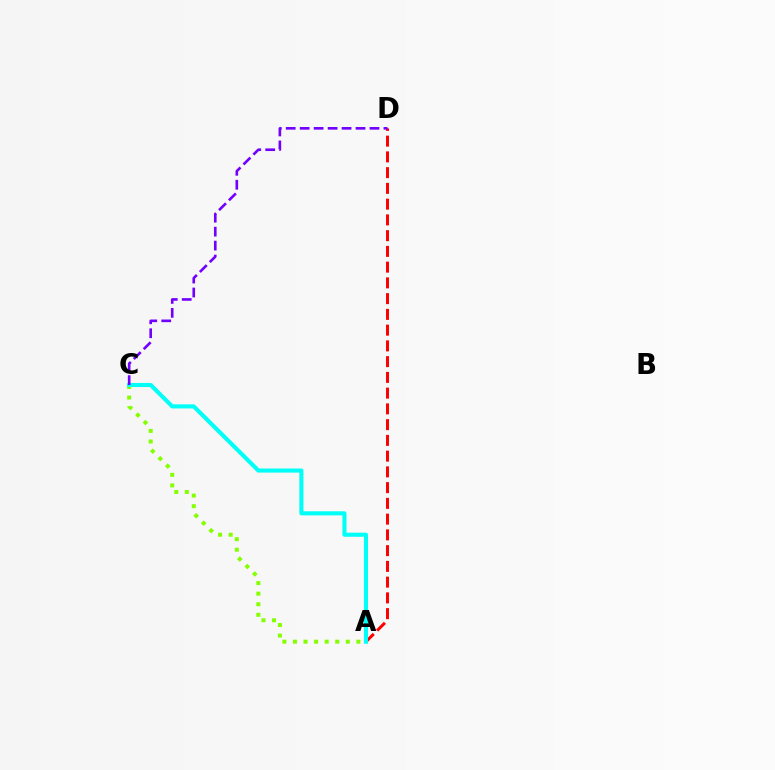{('A', 'D'): [{'color': '#ff0000', 'line_style': 'dashed', 'thickness': 2.14}], ('A', 'C'): [{'color': '#84ff00', 'line_style': 'dotted', 'thickness': 2.87}, {'color': '#00fff6', 'line_style': 'solid', 'thickness': 2.94}], ('C', 'D'): [{'color': '#7200ff', 'line_style': 'dashed', 'thickness': 1.9}]}